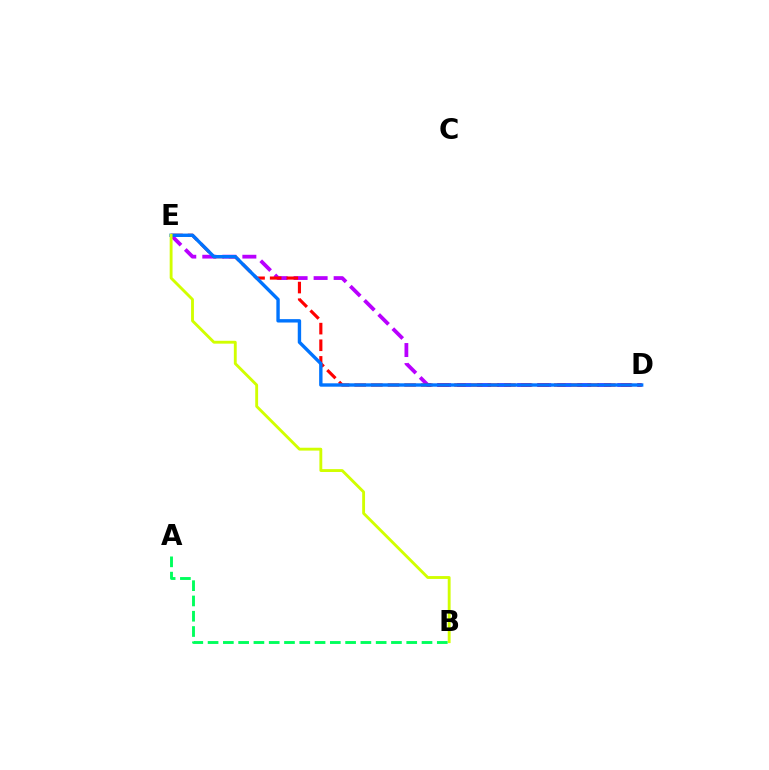{('D', 'E'): [{'color': '#b900ff', 'line_style': 'dashed', 'thickness': 2.72}, {'color': '#ff0000', 'line_style': 'dashed', 'thickness': 2.26}, {'color': '#0074ff', 'line_style': 'solid', 'thickness': 2.44}], ('B', 'E'): [{'color': '#d1ff00', 'line_style': 'solid', 'thickness': 2.06}], ('A', 'B'): [{'color': '#00ff5c', 'line_style': 'dashed', 'thickness': 2.08}]}